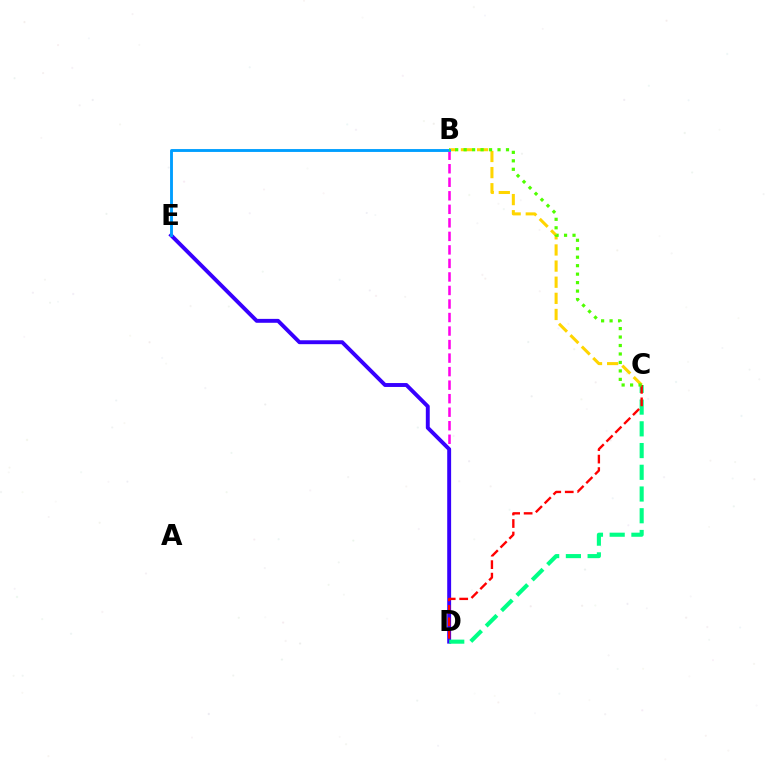{('B', 'D'): [{'color': '#ff00ed', 'line_style': 'dashed', 'thickness': 1.84}], ('D', 'E'): [{'color': '#3700ff', 'line_style': 'solid', 'thickness': 2.81}], ('B', 'C'): [{'color': '#ffd500', 'line_style': 'dashed', 'thickness': 2.19}, {'color': '#4fff00', 'line_style': 'dotted', 'thickness': 2.3}], ('C', 'D'): [{'color': '#00ff86', 'line_style': 'dashed', 'thickness': 2.95}, {'color': '#ff0000', 'line_style': 'dashed', 'thickness': 1.7}], ('B', 'E'): [{'color': '#009eff', 'line_style': 'solid', 'thickness': 2.07}]}